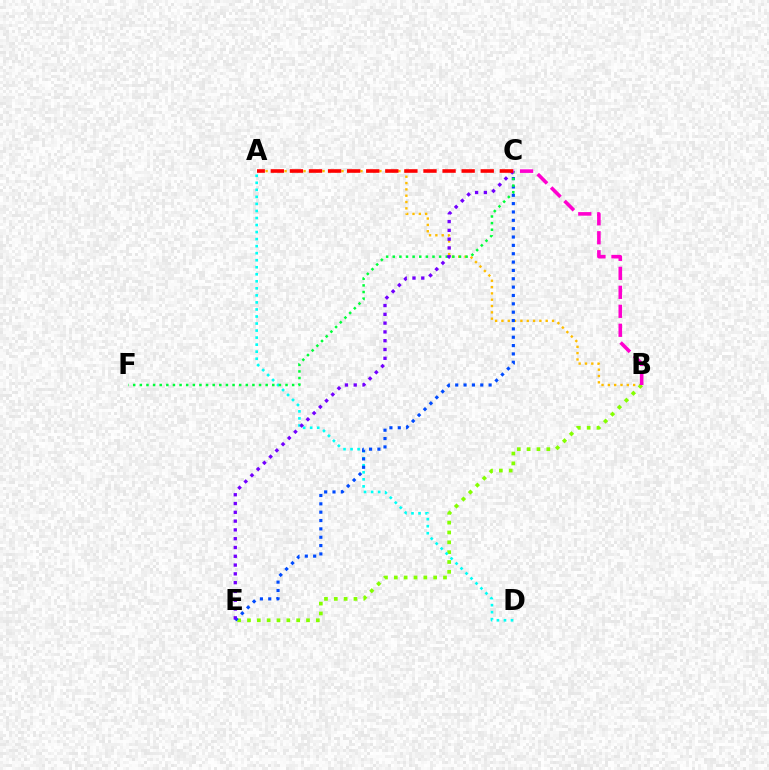{('A', 'B'): [{'color': '#ffbd00', 'line_style': 'dotted', 'thickness': 1.72}], ('B', 'E'): [{'color': '#84ff00', 'line_style': 'dotted', 'thickness': 2.67}], ('A', 'D'): [{'color': '#00fff6', 'line_style': 'dotted', 'thickness': 1.91}], ('C', 'E'): [{'color': '#004bff', 'line_style': 'dotted', 'thickness': 2.27}, {'color': '#7200ff', 'line_style': 'dotted', 'thickness': 2.39}], ('C', 'F'): [{'color': '#00ff39', 'line_style': 'dotted', 'thickness': 1.8}], ('B', 'C'): [{'color': '#ff00cf', 'line_style': 'dashed', 'thickness': 2.58}], ('A', 'C'): [{'color': '#ff0000', 'line_style': 'dashed', 'thickness': 2.59}]}